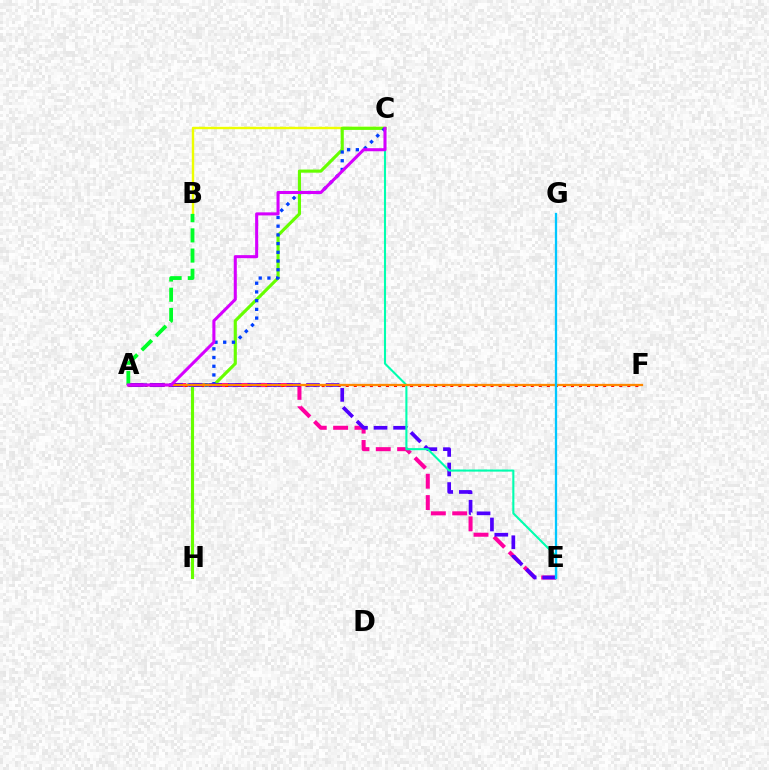{('A', 'E'): [{'color': '#ff00a0', 'line_style': 'dashed', 'thickness': 2.9}, {'color': '#4f00ff', 'line_style': 'dashed', 'thickness': 2.66}], ('B', 'C'): [{'color': '#eeff00', 'line_style': 'solid', 'thickness': 1.73}], ('C', 'H'): [{'color': '#66ff00', 'line_style': 'solid', 'thickness': 2.26}], ('A', 'F'): [{'color': '#ff0000', 'line_style': 'dotted', 'thickness': 2.19}, {'color': '#ff8800', 'line_style': 'solid', 'thickness': 1.65}], ('A', 'C'): [{'color': '#003fff', 'line_style': 'dotted', 'thickness': 2.37}, {'color': '#d600ff', 'line_style': 'solid', 'thickness': 2.2}], ('C', 'E'): [{'color': '#00ffaf', 'line_style': 'solid', 'thickness': 1.51}], ('A', 'B'): [{'color': '#00ff27', 'line_style': 'dashed', 'thickness': 2.74}], ('E', 'G'): [{'color': '#00c7ff', 'line_style': 'solid', 'thickness': 1.65}]}